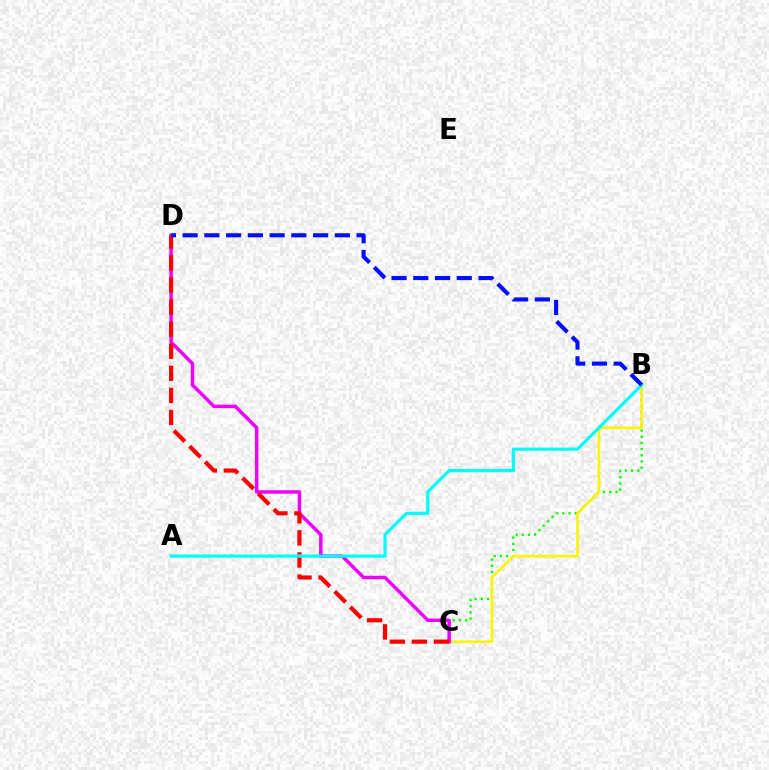{('B', 'C'): [{'color': '#08ff00', 'line_style': 'dotted', 'thickness': 1.68}, {'color': '#fcf500', 'line_style': 'solid', 'thickness': 1.88}], ('C', 'D'): [{'color': '#ee00ff', 'line_style': 'solid', 'thickness': 2.49}, {'color': '#ff0000', 'line_style': 'dashed', 'thickness': 3.0}], ('A', 'B'): [{'color': '#00fff6', 'line_style': 'solid', 'thickness': 2.3}], ('B', 'D'): [{'color': '#0010ff', 'line_style': 'dashed', 'thickness': 2.95}]}